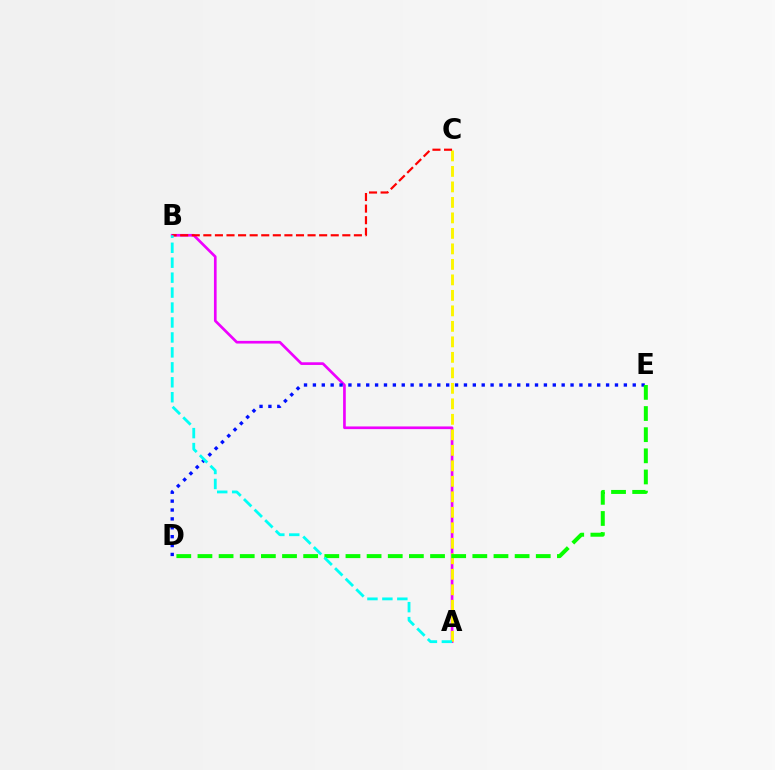{('A', 'B'): [{'color': '#ee00ff', 'line_style': 'solid', 'thickness': 1.93}, {'color': '#00fff6', 'line_style': 'dashed', 'thickness': 2.03}], ('A', 'C'): [{'color': '#fcf500', 'line_style': 'dashed', 'thickness': 2.11}], ('D', 'E'): [{'color': '#0010ff', 'line_style': 'dotted', 'thickness': 2.41}, {'color': '#08ff00', 'line_style': 'dashed', 'thickness': 2.87}], ('B', 'C'): [{'color': '#ff0000', 'line_style': 'dashed', 'thickness': 1.57}]}